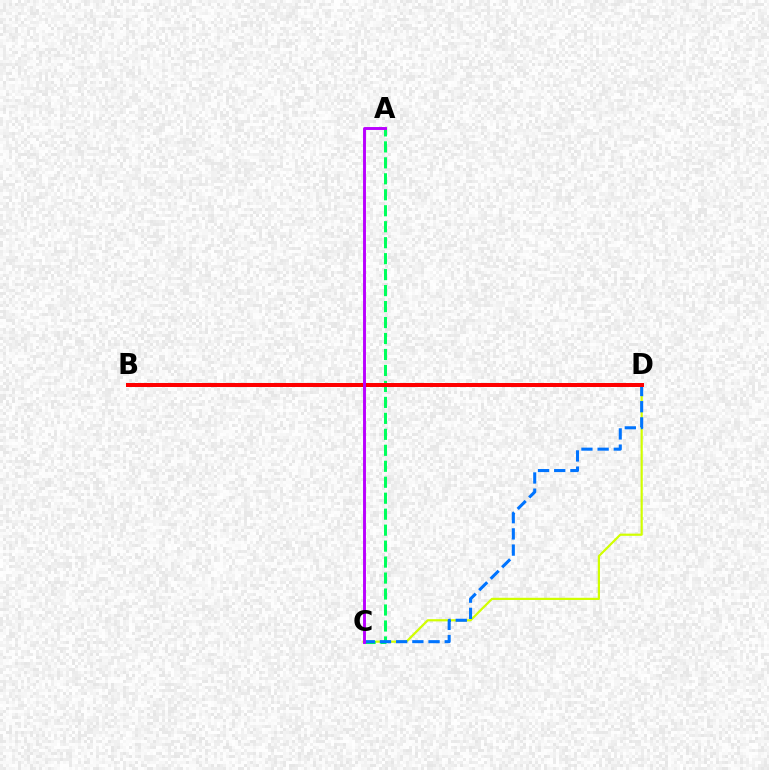{('C', 'D'): [{'color': '#d1ff00', 'line_style': 'solid', 'thickness': 1.58}, {'color': '#0074ff', 'line_style': 'dashed', 'thickness': 2.2}], ('A', 'C'): [{'color': '#00ff5c', 'line_style': 'dashed', 'thickness': 2.17}, {'color': '#b900ff', 'line_style': 'solid', 'thickness': 2.1}], ('B', 'D'): [{'color': '#ff0000', 'line_style': 'solid', 'thickness': 2.87}]}